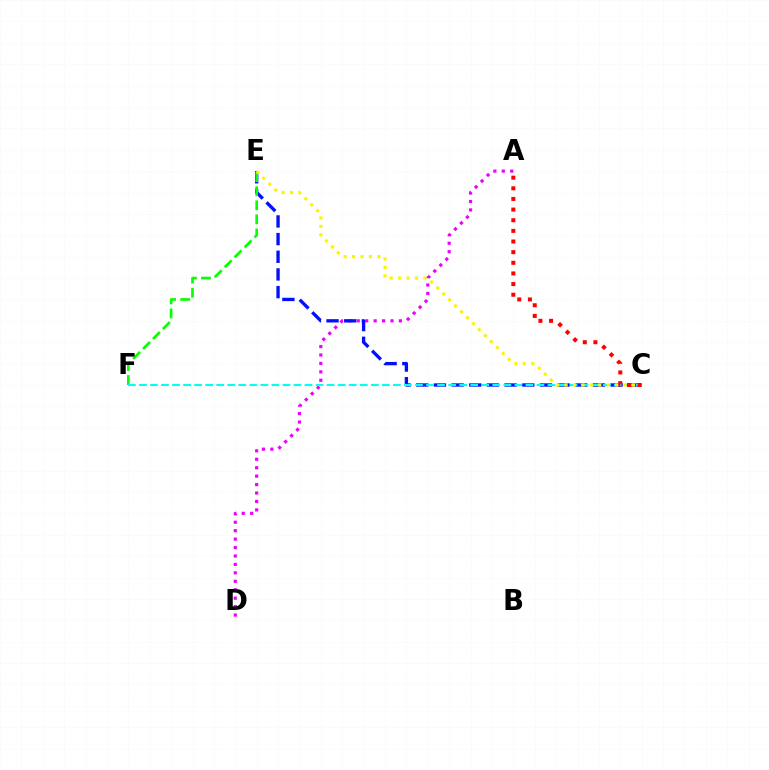{('A', 'D'): [{'color': '#ee00ff', 'line_style': 'dotted', 'thickness': 2.29}], ('C', 'E'): [{'color': '#0010ff', 'line_style': 'dashed', 'thickness': 2.4}, {'color': '#fcf500', 'line_style': 'dotted', 'thickness': 2.29}], ('E', 'F'): [{'color': '#08ff00', 'line_style': 'dashed', 'thickness': 1.91}], ('C', 'F'): [{'color': '#00fff6', 'line_style': 'dashed', 'thickness': 1.5}], ('A', 'C'): [{'color': '#ff0000', 'line_style': 'dotted', 'thickness': 2.89}]}